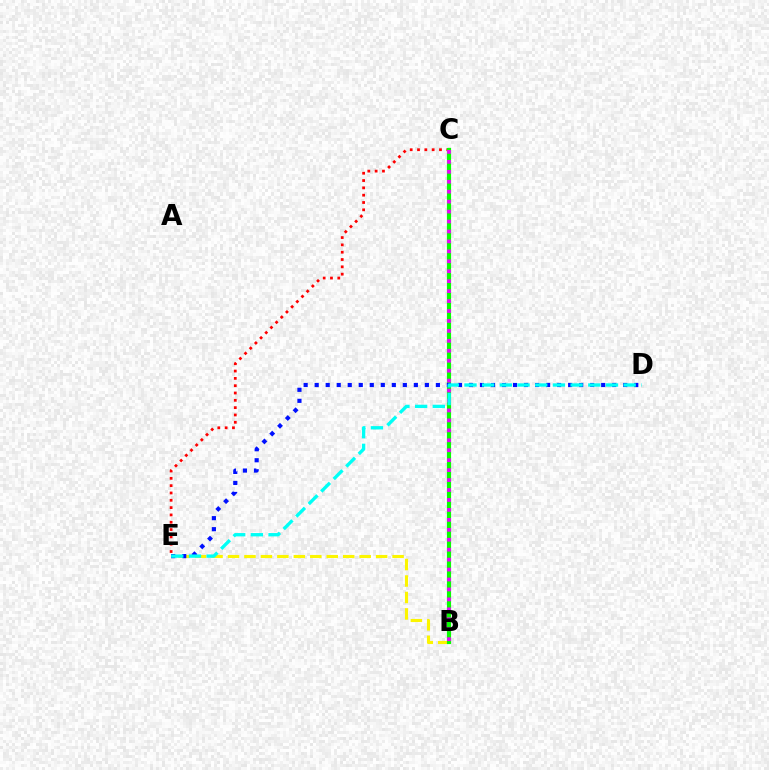{('C', 'E'): [{'color': '#ff0000', 'line_style': 'dotted', 'thickness': 1.99}], ('B', 'E'): [{'color': '#fcf500', 'line_style': 'dashed', 'thickness': 2.24}], ('B', 'C'): [{'color': '#08ff00', 'line_style': 'solid', 'thickness': 2.99}, {'color': '#ee00ff', 'line_style': 'dotted', 'thickness': 2.7}], ('D', 'E'): [{'color': '#0010ff', 'line_style': 'dotted', 'thickness': 2.99}, {'color': '#00fff6', 'line_style': 'dashed', 'thickness': 2.4}]}